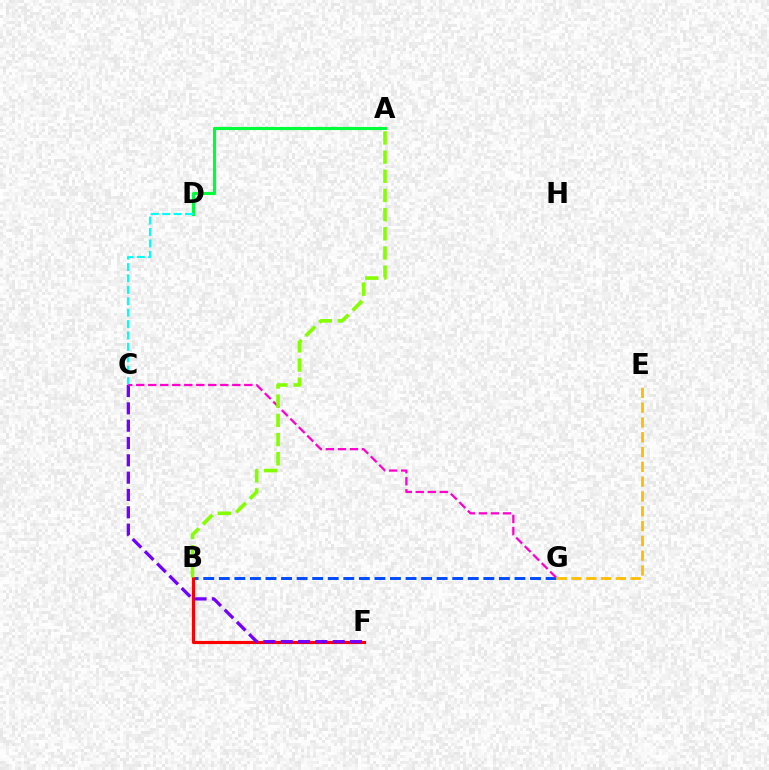{('B', 'G'): [{'color': '#004bff', 'line_style': 'dashed', 'thickness': 2.11}], ('B', 'F'): [{'color': '#ff0000', 'line_style': 'solid', 'thickness': 2.26}], ('A', 'D'): [{'color': '#00ff39', 'line_style': 'solid', 'thickness': 2.25}], ('C', 'D'): [{'color': '#00fff6', 'line_style': 'dashed', 'thickness': 1.55}], ('C', 'F'): [{'color': '#7200ff', 'line_style': 'dashed', 'thickness': 2.35}], ('C', 'G'): [{'color': '#ff00cf', 'line_style': 'dashed', 'thickness': 1.63}], ('A', 'B'): [{'color': '#84ff00', 'line_style': 'dashed', 'thickness': 2.6}], ('E', 'G'): [{'color': '#ffbd00', 'line_style': 'dashed', 'thickness': 2.01}]}